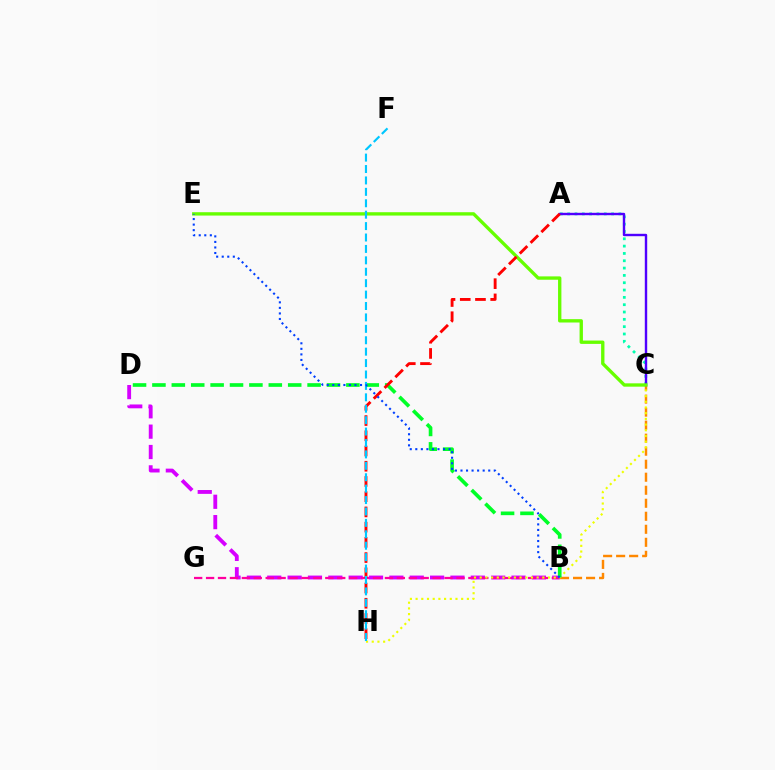{('B', 'C'): [{'color': '#ff8800', 'line_style': 'dashed', 'thickness': 1.77}], ('B', 'D'): [{'color': '#d600ff', 'line_style': 'dashed', 'thickness': 2.77}, {'color': '#00ff27', 'line_style': 'dashed', 'thickness': 2.63}], ('B', 'G'): [{'color': '#ff00a0', 'line_style': 'dashed', 'thickness': 1.62}], ('A', 'C'): [{'color': '#00ffaf', 'line_style': 'dotted', 'thickness': 1.99}, {'color': '#4f00ff', 'line_style': 'solid', 'thickness': 1.73}], ('C', 'H'): [{'color': '#eeff00', 'line_style': 'dotted', 'thickness': 1.55}], ('C', 'E'): [{'color': '#66ff00', 'line_style': 'solid', 'thickness': 2.41}], ('A', 'H'): [{'color': '#ff0000', 'line_style': 'dashed', 'thickness': 2.07}], ('F', 'H'): [{'color': '#00c7ff', 'line_style': 'dashed', 'thickness': 1.55}], ('B', 'E'): [{'color': '#003fff', 'line_style': 'dotted', 'thickness': 1.51}]}